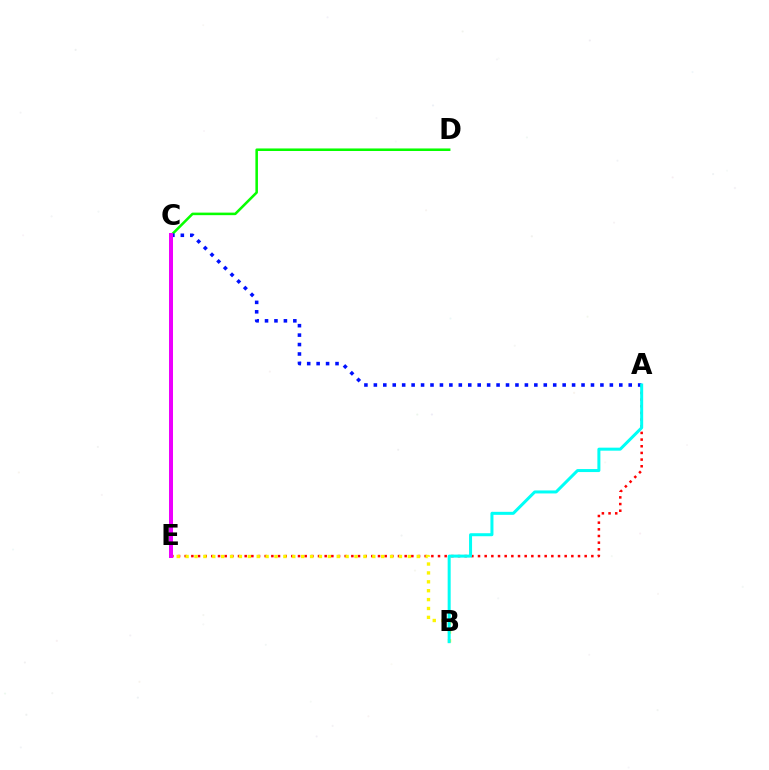{('A', 'E'): [{'color': '#ff0000', 'line_style': 'dotted', 'thickness': 1.81}], ('C', 'D'): [{'color': '#08ff00', 'line_style': 'solid', 'thickness': 1.83}], ('B', 'E'): [{'color': '#fcf500', 'line_style': 'dotted', 'thickness': 2.42}], ('A', 'C'): [{'color': '#0010ff', 'line_style': 'dotted', 'thickness': 2.56}], ('A', 'B'): [{'color': '#00fff6', 'line_style': 'solid', 'thickness': 2.17}], ('C', 'E'): [{'color': '#ee00ff', 'line_style': 'solid', 'thickness': 2.87}]}